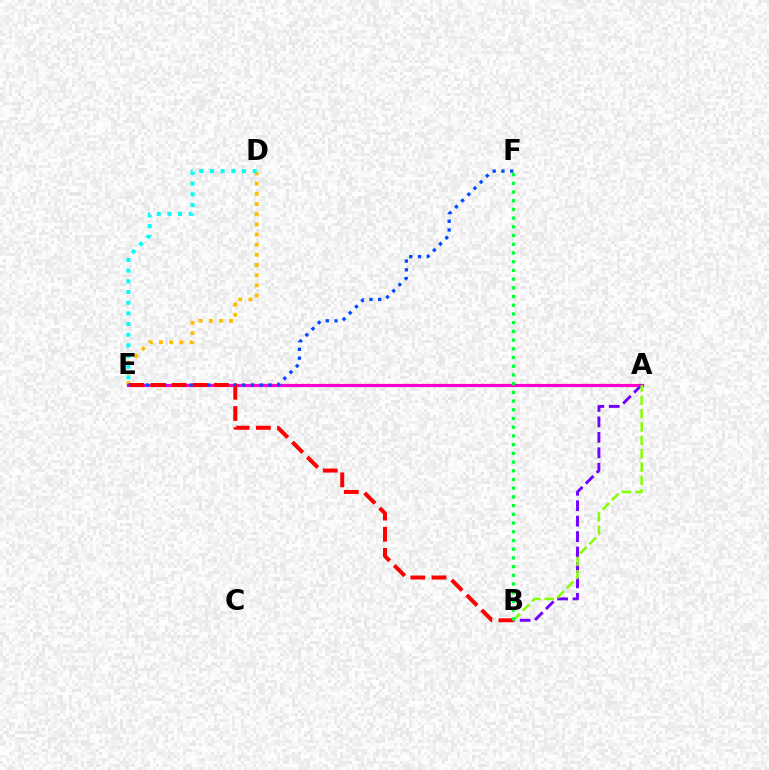{('D', 'E'): [{'color': '#ffbd00', 'line_style': 'dotted', 'thickness': 2.76}, {'color': '#00fff6', 'line_style': 'dotted', 'thickness': 2.9}], ('A', 'E'): [{'color': '#ff00cf', 'line_style': 'solid', 'thickness': 2.29}], ('E', 'F'): [{'color': '#004bff', 'line_style': 'dotted', 'thickness': 2.38}], ('A', 'B'): [{'color': '#7200ff', 'line_style': 'dashed', 'thickness': 2.1}, {'color': '#84ff00', 'line_style': 'dashed', 'thickness': 1.81}], ('B', 'E'): [{'color': '#ff0000', 'line_style': 'dashed', 'thickness': 2.88}], ('B', 'F'): [{'color': '#00ff39', 'line_style': 'dotted', 'thickness': 2.37}]}